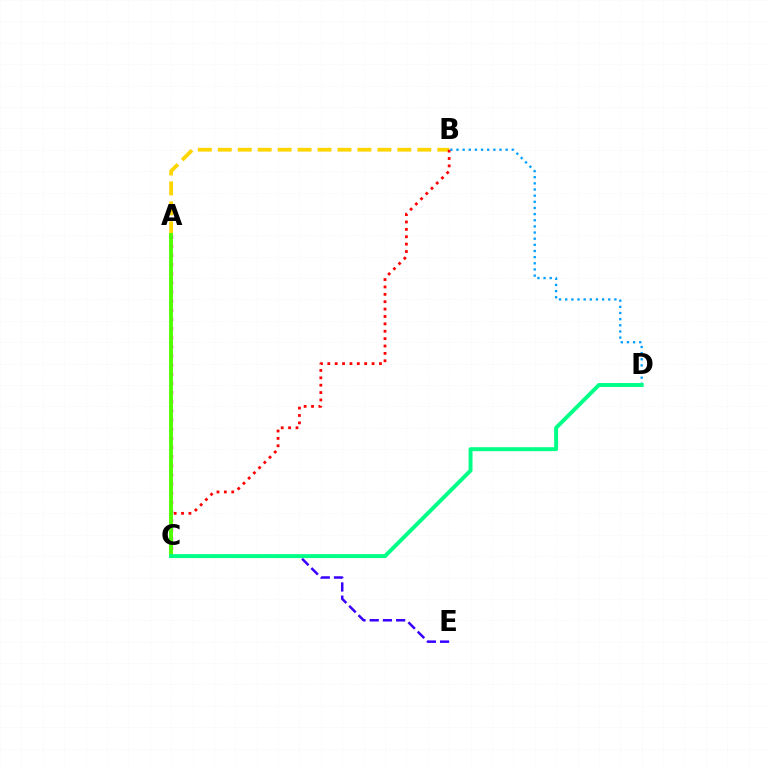{('C', 'E'): [{'color': '#3700ff', 'line_style': 'dashed', 'thickness': 1.79}], ('A', 'B'): [{'color': '#ffd500', 'line_style': 'dashed', 'thickness': 2.71}], ('B', 'C'): [{'color': '#ff0000', 'line_style': 'dotted', 'thickness': 2.01}], ('A', 'C'): [{'color': '#ff00ed', 'line_style': 'dotted', 'thickness': 2.48}, {'color': '#4fff00', 'line_style': 'solid', 'thickness': 2.79}], ('B', 'D'): [{'color': '#009eff', 'line_style': 'dotted', 'thickness': 1.67}], ('C', 'D'): [{'color': '#00ff86', 'line_style': 'solid', 'thickness': 2.83}]}